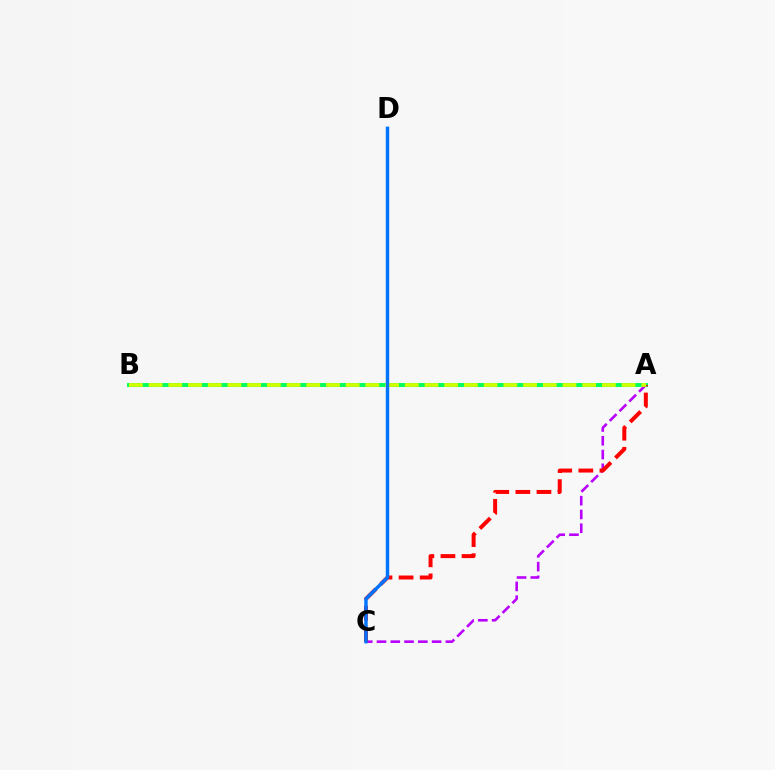{('A', 'B'): [{'color': '#00ff5c', 'line_style': 'solid', 'thickness': 2.83}, {'color': '#d1ff00', 'line_style': 'dashed', 'thickness': 2.68}], ('A', 'C'): [{'color': '#b900ff', 'line_style': 'dashed', 'thickness': 1.87}, {'color': '#ff0000', 'line_style': 'dashed', 'thickness': 2.86}], ('C', 'D'): [{'color': '#0074ff', 'line_style': 'solid', 'thickness': 2.47}]}